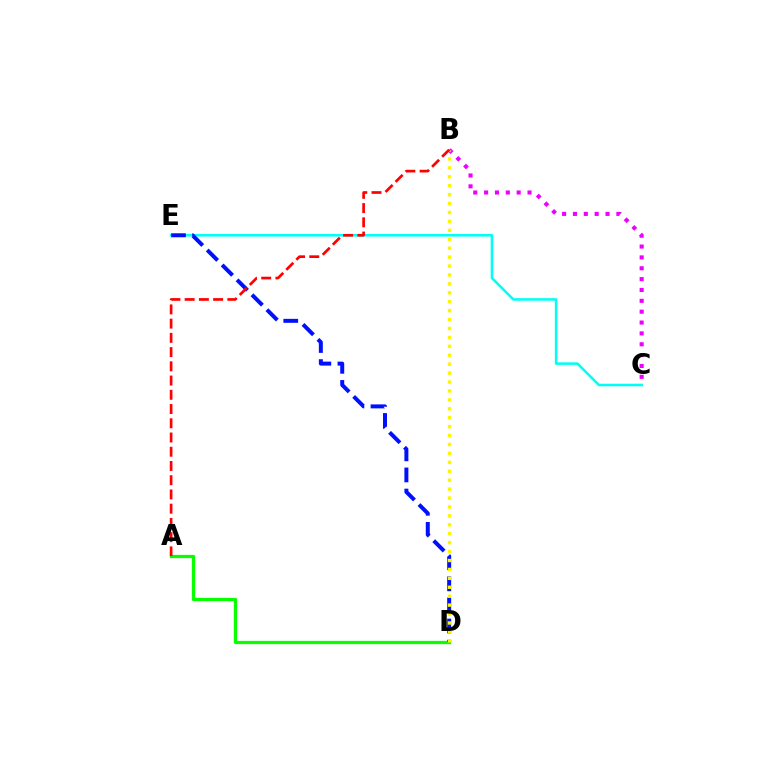{('B', 'C'): [{'color': '#ee00ff', 'line_style': 'dotted', 'thickness': 2.95}], ('C', 'E'): [{'color': '#00fff6', 'line_style': 'solid', 'thickness': 1.84}], ('A', 'D'): [{'color': '#08ff00', 'line_style': 'solid', 'thickness': 2.35}], ('D', 'E'): [{'color': '#0010ff', 'line_style': 'dashed', 'thickness': 2.87}], ('B', 'D'): [{'color': '#fcf500', 'line_style': 'dotted', 'thickness': 2.42}], ('A', 'B'): [{'color': '#ff0000', 'line_style': 'dashed', 'thickness': 1.93}]}